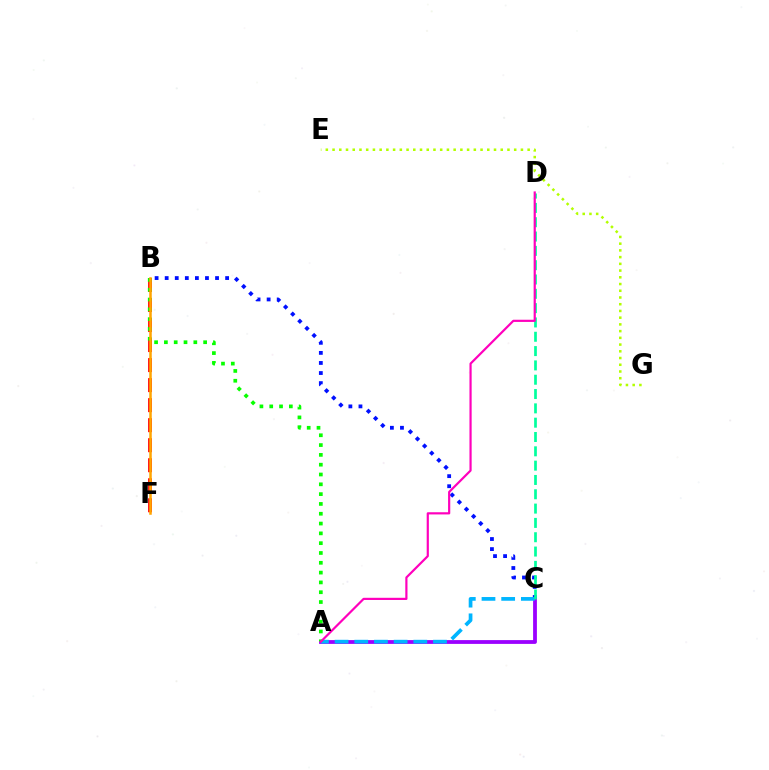{('B', 'C'): [{'color': '#0010ff', 'line_style': 'dotted', 'thickness': 2.74}], ('A', 'C'): [{'color': '#9b00ff', 'line_style': 'solid', 'thickness': 2.73}, {'color': '#00b5ff', 'line_style': 'dashed', 'thickness': 2.67}], ('B', 'F'): [{'color': '#ff0000', 'line_style': 'dashed', 'thickness': 2.72}, {'color': '#ffa500', 'line_style': 'solid', 'thickness': 1.82}], ('A', 'B'): [{'color': '#08ff00', 'line_style': 'dotted', 'thickness': 2.67}], ('C', 'D'): [{'color': '#00ff9d', 'line_style': 'dashed', 'thickness': 1.95}], ('A', 'D'): [{'color': '#ff00bd', 'line_style': 'solid', 'thickness': 1.58}], ('E', 'G'): [{'color': '#b3ff00', 'line_style': 'dotted', 'thickness': 1.83}]}